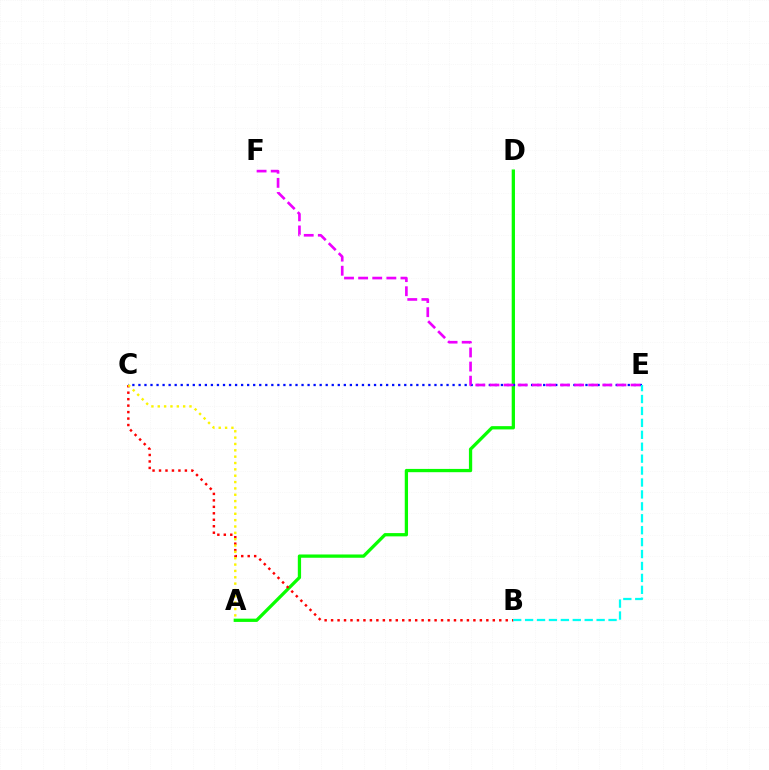{('A', 'D'): [{'color': '#08ff00', 'line_style': 'solid', 'thickness': 2.36}], ('C', 'E'): [{'color': '#0010ff', 'line_style': 'dotted', 'thickness': 1.64}], ('B', 'C'): [{'color': '#ff0000', 'line_style': 'dotted', 'thickness': 1.76}], ('B', 'E'): [{'color': '#00fff6', 'line_style': 'dashed', 'thickness': 1.62}], ('A', 'C'): [{'color': '#fcf500', 'line_style': 'dotted', 'thickness': 1.72}], ('E', 'F'): [{'color': '#ee00ff', 'line_style': 'dashed', 'thickness': 1.92}]}